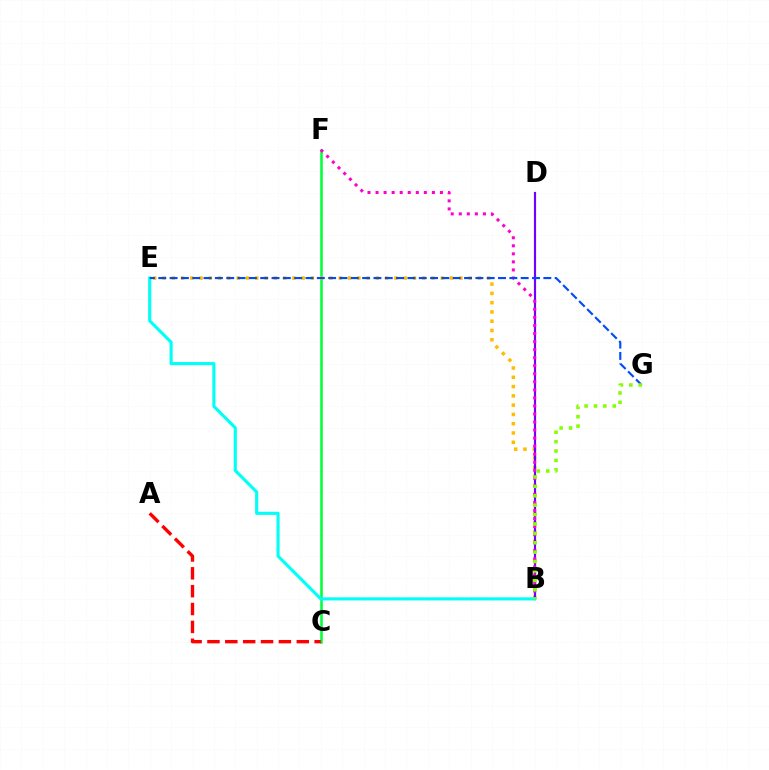{('C', 'F'): [{'color': '#00ff39', 'line_style': 'solid', 'thickness': 1.84}], ('B', 'E'): [{'color': '#ffbd00', 'line_style': 'dotted', 'thickness': 2.52}, {'color': '#00fff6', 'line_style': 'solid', 'thickness': 2.24}], ('B', 'D'): [{'color': '#7200ff', 'line_style': 'solid', 'thickness': 1.57}], ('B', 'F'): [{'color': '#ff00cf', 'line_style': 'dotted', 'thickness': 2.19}], ('E', 'G'): [{'color': '#004bff', 'line_style': 'dashed', 'thickness': 1.54}], ('A', 'C'): [{'color': '#ff0000', 'line_style': 'dashed', 'thickness': 2.43}], ('B', 'G'): [{'color': '#84ff00', 'line_style': 'dotted', 'thickness': 2.55}]}